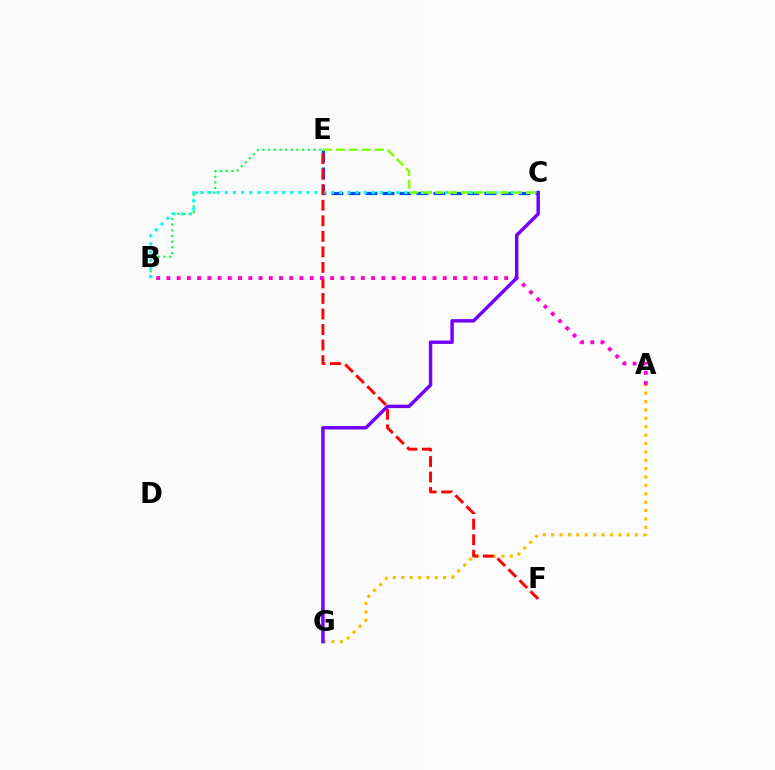{('A', 'G'): [{'color': '#ffbd00', 'line_style': 'dotted', 'thickness': 2.28}], ('B', 'E'): [{'color': '#00ff39', 'line_style': 'dotted', 'thickness': 1.54}], ('C', 'E'): [{'color': '#004bff', 'line_style': 'dashed', 'thickness': 2.31}, {'color': '#84ff00', 'line_style': 'dashed', 'thickness': 1.76}], ('B', 'C'): [{'color': '#00fff6', 'line_style': 'dotted', 'thickness': 2.22}], ('E', 'F'): [{'color': '#ff0000', 'line_style': 'dashed', 'thickness': 2.11}], ('A', 'B'): [{'color': '#ff00cf', 'line_style': 'dotted', 'thickness': 2.78}], ('C', 'G'): [{'color': '#7200ff', 'line_style': 'solid', 'thickness': 2.48}]}